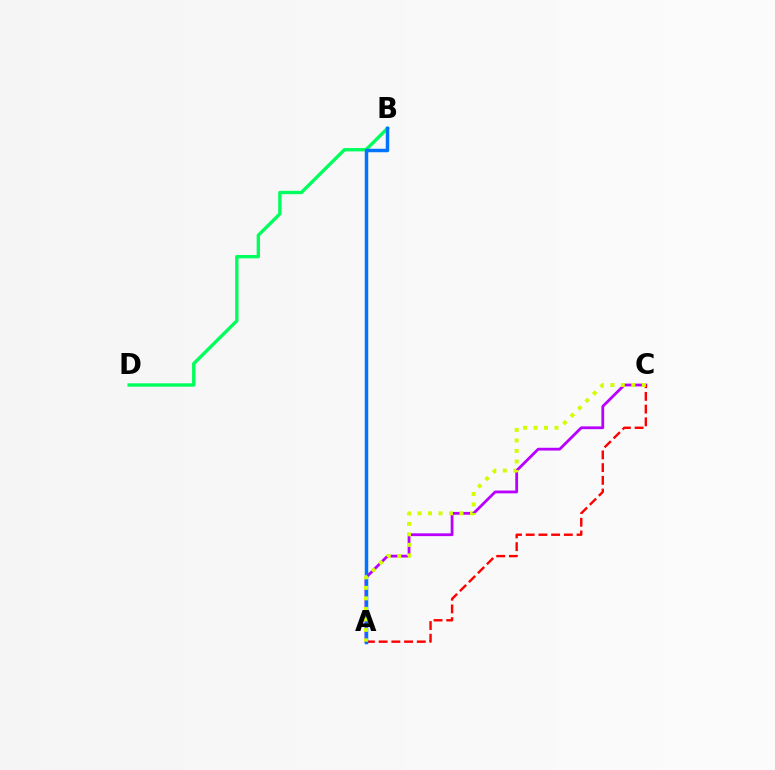{('A', 'C'): [{'color': '#b900ff', 'line_style': 'solid', 'thickness': 2.01}, {'color': '#ff0000', 'line_style': 'dashed', 'thickness': 1.73}, {'color': '#d1ff00', 'line_style': 'dotted', 'thickness': 2.85}], ('B', 'D'): [{'color': '#00ff5c', 'line_style': 'solid', 'thickness': 2.42}], ('A', 'B'): [{'color': '#0074ff', 'line_style': 'solid', 'thickness': 2.51}]}